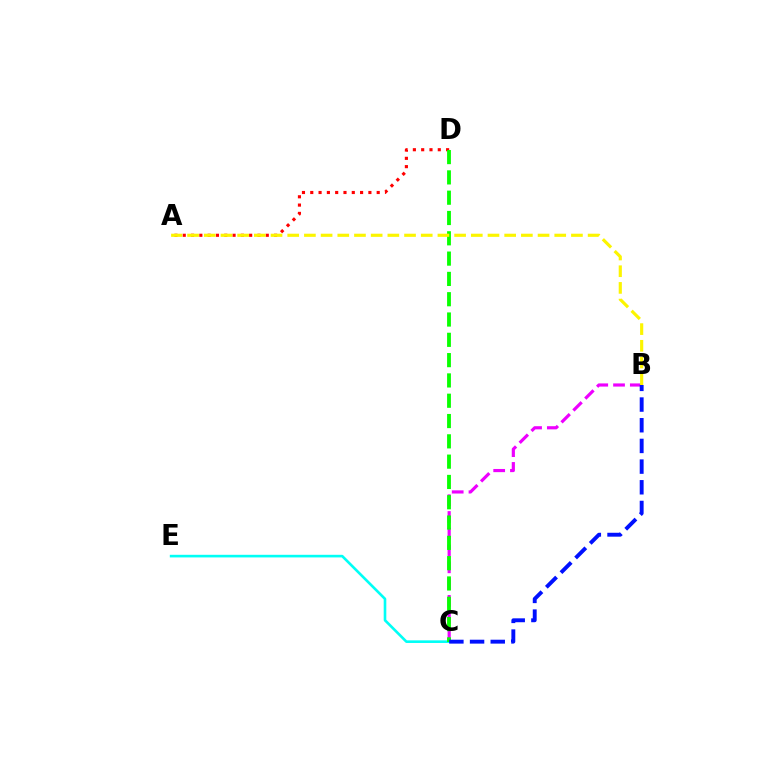{('C', 'E'): [{'color': '#00fff6', 'line_style': 'solid', 'thickness': 1.89}], ('B', 'C'): [{'color': '#ee00ff', 'line_style': 'dashed', 'thickness': 2.28}, {'color': '#0010ff', 'line_style': 'dashed', 'thickness': 2.81}], ('A', 'D'): [{'color': '#ff0000', 'line_style': 'dotted', 'thickness': 2.26}], ('C', 'D'): [{'color': '#08ff00', 'line_style': 'dashed', 'thickness': 2.76}], ('A', 'B'): [{'color': '#fcf500', 'line_style': 'dashed', 'thickness': 2.27}]}